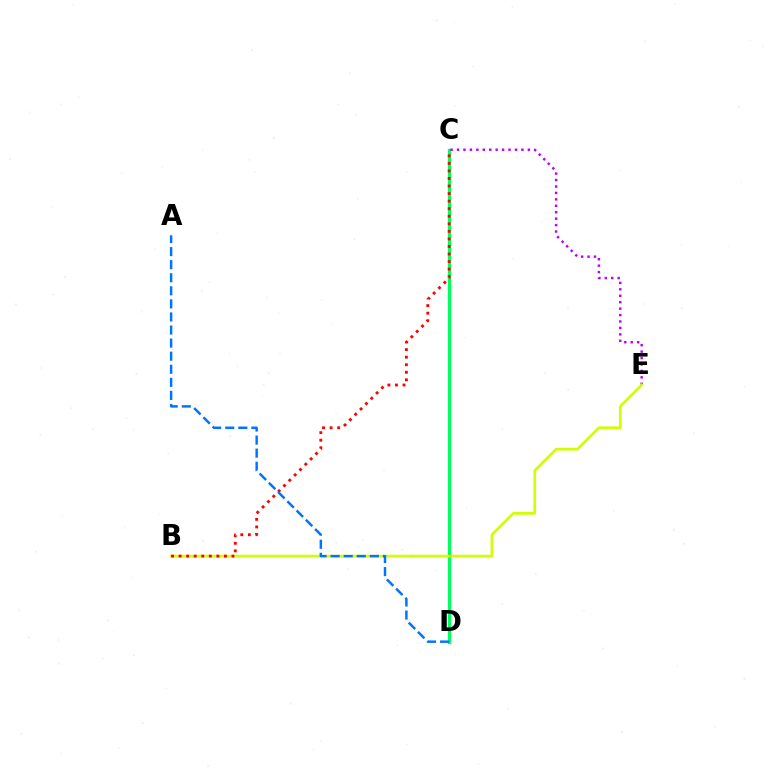{('C', 'D'): [{'color': '#00ff5c', 'line_style': 'solid', 'thickness': 2.34}], ('C', 'E'): [{'color': '#b900ff', 'line_style': 'dotted', 'thickness': 1.75}], ('B', 'E'): [{'color': '#d1ff00', 'line_style': 'solid', 'thickness': 1.94}], ('B', 'C'): [{'color': '#ff0000', 'line_style': 'dotted', 'thickness': 2.05}], ('A', 'D'): [{'color': '#0074ff', 'line_style': 'dashed', 'thickness': 1.78}]}